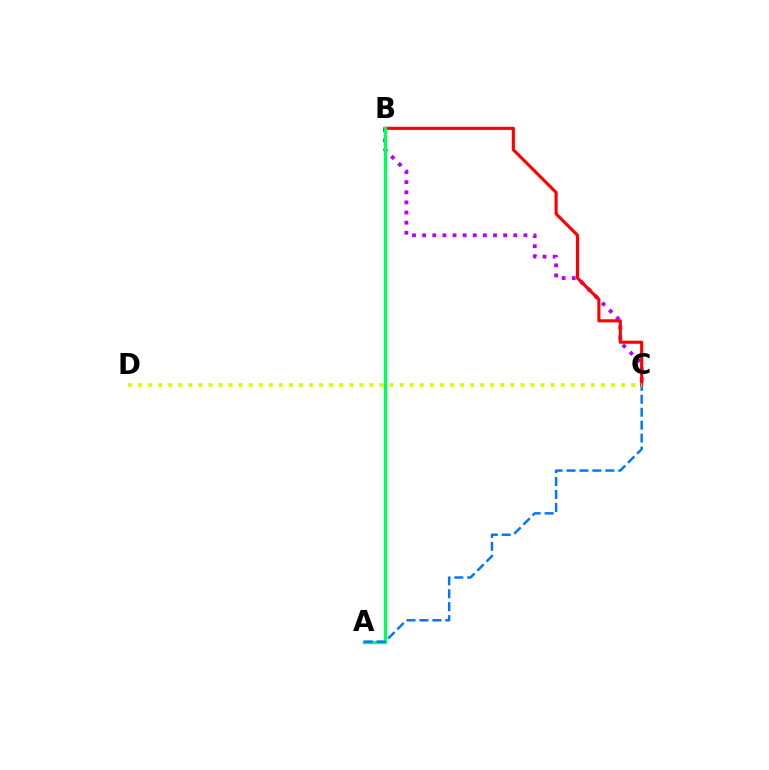{('B', 'C'): [{'color': '#b900ff', 'line_style': 'dotted', 'thickness': 2.75}, {'color': '#ff0000', 'line_style': 'solid', 'thickness': 2.24}], ('A', 'B'): [{'color': '#00ff5c', 'line_style': 'solid', 'thickness': 2.45}], ('A', 'C'): [{'color': '#0074ff', 'line_style': 'dashed', 'thickness': 1.76}], ('C', 'D'): [{'color': '#d1ff00', 'line_style': 'dotted', 'thickness': 2.73}]}